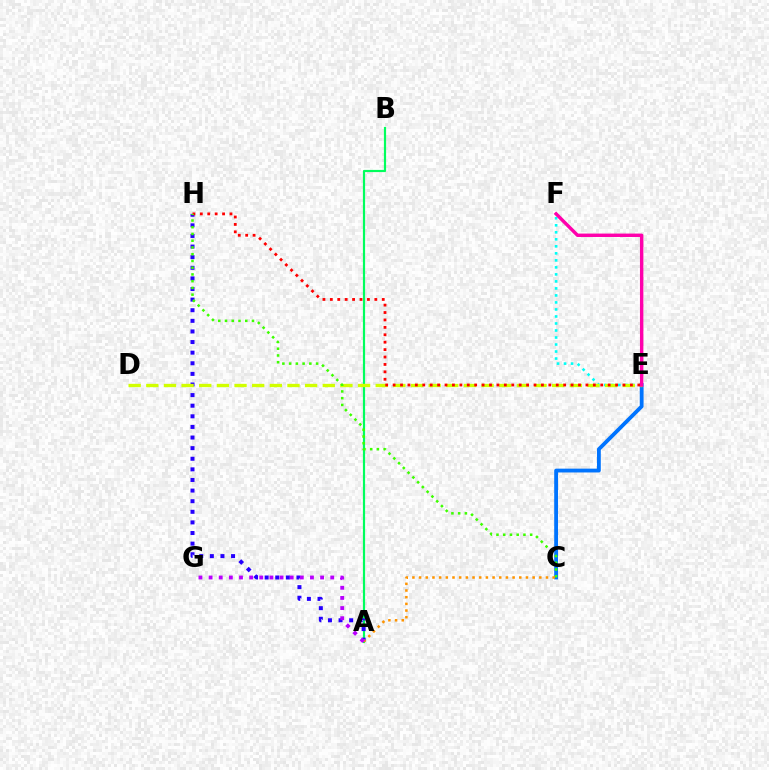{('A', 'B'): [{'color': '#00ff5c', 'line_style': 'solid', 'thickness': 1.57}], ('C', 'E'): [{'color': '#0074ff', 'line_style': 'solid', 'thickness': 2.75}], ('E', 'F'): [{'color': '#00fff6', 'line_style': 'dotted', 'thickness': 1.91}, {'color': '#ff00ac', 'line_style': 'solid', 'thickness': 2.46}], ('A', 'H'): [{'color': '#2500ff', 'line_style': 'dotted', 'thickness': 2.88}], ('D', 'E'): [{'color': '#d1ff00', 'line_style': 'dashed', 'thickness': 2.4}], ('E', 'H'): [{'color': '#ff0000', 'line_style': 'dotted', 'thickness': 2.01}], ('C', 'H'): [{'color': '#3dff00', 'line_style': 'dotted', 'thickness': 1.83}], ('A', 'C'): [{'color': '#ff9400', 'line_style': 'dotted', 'thickness': 1.81}], ('A', 'G'): [{'color': '#b900ff', 'line_style': 'dotted', 'thickness': 2.75}]}